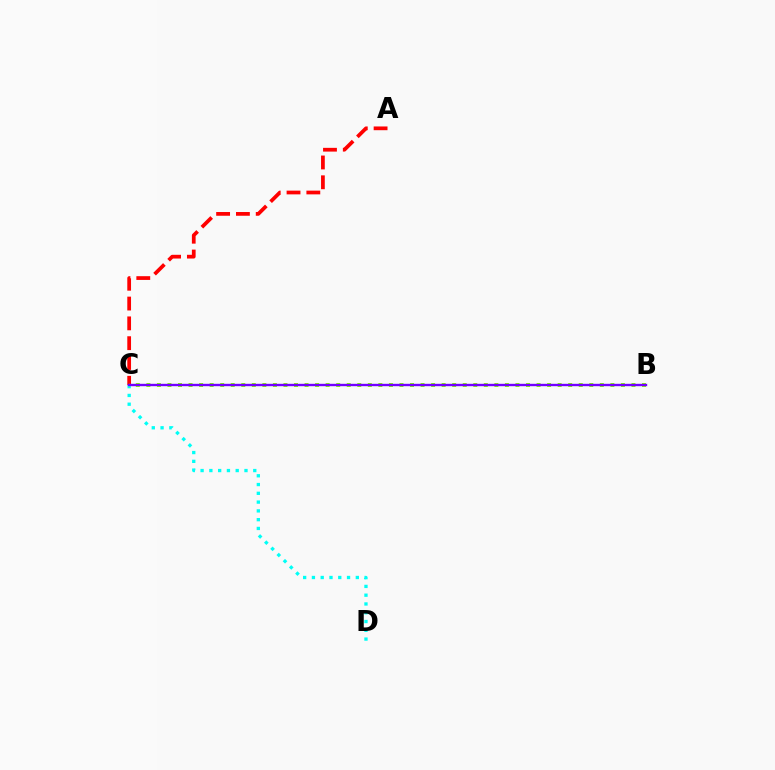{('C', 'D'): [{'color': '#00fff6', 'line_style': 'dotted', 'thickness': 2.39}], ('A', 'C'): [{'color': '#ff0000', 'line_style': 'dashed', 'thickness': 2.69}], ('B', 'C'): [{'color': '#84ff00', 'line_style': 'dotted', 'thickness': 2.87}, {'color': '#7200ff', 'line_style': 'solid', 'thickness': 1.72}]}